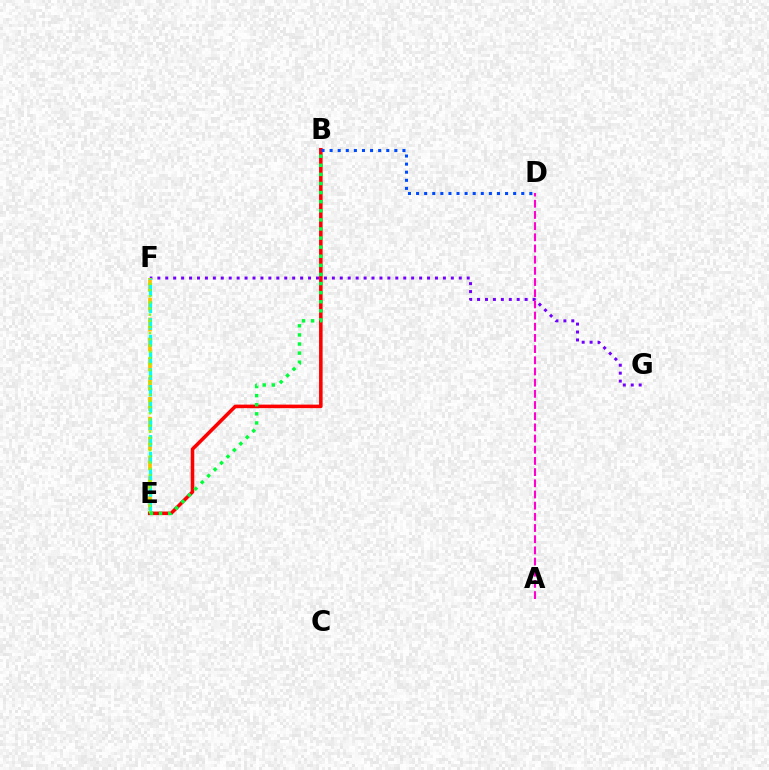{('F', 'G'): [{'color': '#7200ff', 'line_style': 'dotted', 'thickness': 2.16}], ('B', 'E'): [{'color': '#ff0000', 'line_style': 'solid', 'thickness': 2.56}, {'color': '#00ff39', 'line_style': 'dotted', 'thickness': 2.47}], ('E', 'F'): [{'color': '#ffbd00', 'line_style': 'dashed', 'thickness': 2.69}, {'color': '#00fff6', 'line_style': 'dashed', 'thickness': 2.27}, {'color': '#84ff00', 'line_style': 'dotted', 'thickness': 1.67}], ('A', 'D'): [{'color': '#ff00cf', 'line_style': 'dashed', 'thickness': 1.52}], ('B', 'D'): [{'color': '#004bff', 'line_style': 'dotted', 'thickness': 2.2}]}